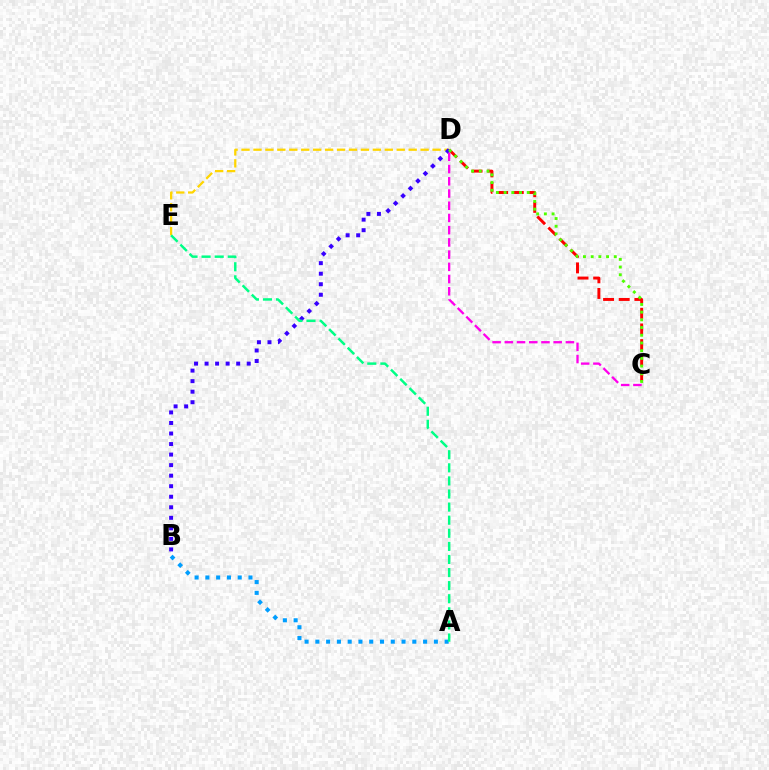{('C', 'D'): [{'color': '#ff0000', 'line_style': 'dashed', 'thickness': 2.13}, {'color': '#ff00ed', 'line_style': 'dashed', 'thickness': 1.66}, {'color': '#4fff00', 'line_style': 'dotted', 'thickness': 2.09}], ('D', 'E'): [{'color': '#ffd500', 'line_style': 'dashed', 'thickness': 1.62}], ('A', 'B'): [{'color': '#009eff', 'line_style': 'dotted', 'thickness': 2.93}], ('B', 'D'): [{'color': '#3700ff', 'line_style': 'dotted', 'thickness': 2.86}], ('A', 'E'): [{'color': '#00ff86', 'line_style': 'dashed', 'thickness': 1.78}]}